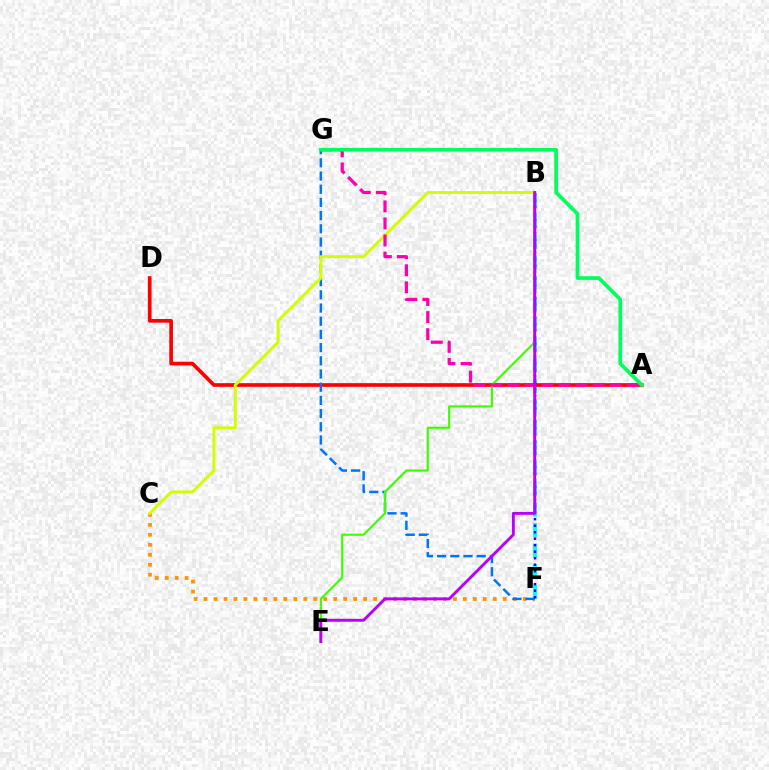{('B', 'F'): [{'color': '#00fff6', 'line_style': 'dashed', 'thickness': 2.8}, {'color': '#2500ff', 'line_style': 'dotted', 'thickness': 1.77}], ('C', 'F'): [{'color': '#ff9400', 'line_style': 'dotted', 'thickness': 2.71}], ('A', 'D'): [{'color': '#ff0000', 'line_style': 'solid', 'thickness': 2.65}], ('F', 'G'): [{'color': '#0074ff', 'line_style': 'dashed', 'thickness': 1.79}], ('B', 'E'): [{'color': '#3dff00', 'line_style': 'solid', 'thickness': 1.54}, {'color': '#b900ff', 'line_style': 'solid', 'thickness': 2.1}], ('B', 'C'): [{'color': '#d1ff00', 'line_style': 'solid', 'thickness': 2.12}], ('A', 'G'): [{'color': '#ff00ac', 'line_style': 'dashed', 'thickness': 2.32}, {'color': '#00ff5c', 'line_style': 'solid', 'thickness': 2.66}]}